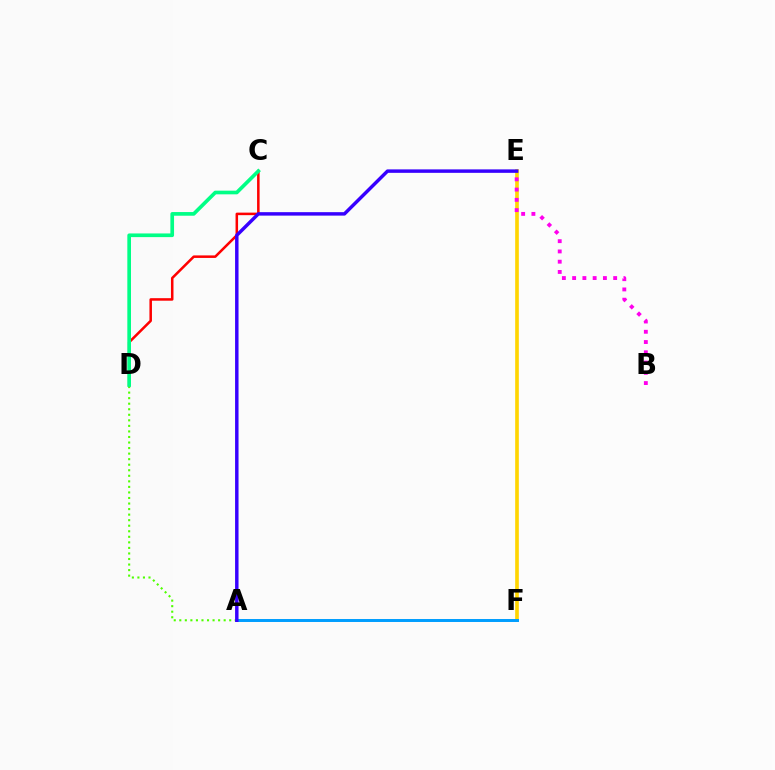{('E', 'F'): [{'color': '#ffd500', 'line_style': 'solid', 'thickness': 2.63}], ('A', 'D'): [{'color': '#4fff00', 'line_style': 'dotted', 'thickness': 1.51}], ('A', 'F'): [{'color': '#009eff', 'line_style': 'solid', 'thickness': 2.13}], ('C', 'D'): [{'color': '#ff0000', 'line_style': 'solid', 'thickness': 1.82}, {'color': '#00ff86', 'line_style': 'solid', 'thickness': 2.64}], ('A', 'E'): [{'color': '#3700ff', 'line_style': 'solid', 'thickness': 2.49}], ('B', 'E'): [{'color': '#ff00ed', 'line_style': 'dotted', 'thickness': 2.79}]}